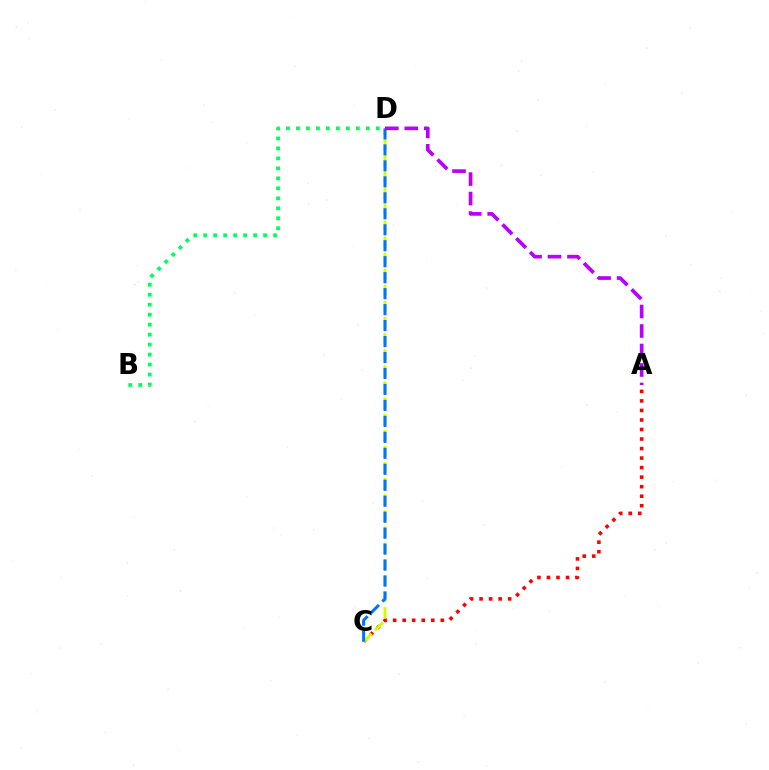{('A', 'C'): [{'color': '#ff0000', 'line_style': 'dotted', 'thickness': 2.59}], ('C', 'D'): [{'color': '#d1ff00', 'line_style': 'dashed', 'thickness': 2.19}, {'color': '#0074ff', 'line_style': 'dashed', 'thickness': 2.17}], ('B', 'D'): [{'color': '#00ff5c', 'line_style': 'dotted', 'thickness': 2.71}], ('A', 'D'): [{'color': '#b900ff', 'line_style': 'dashed', 'thickness': 2.65}]}